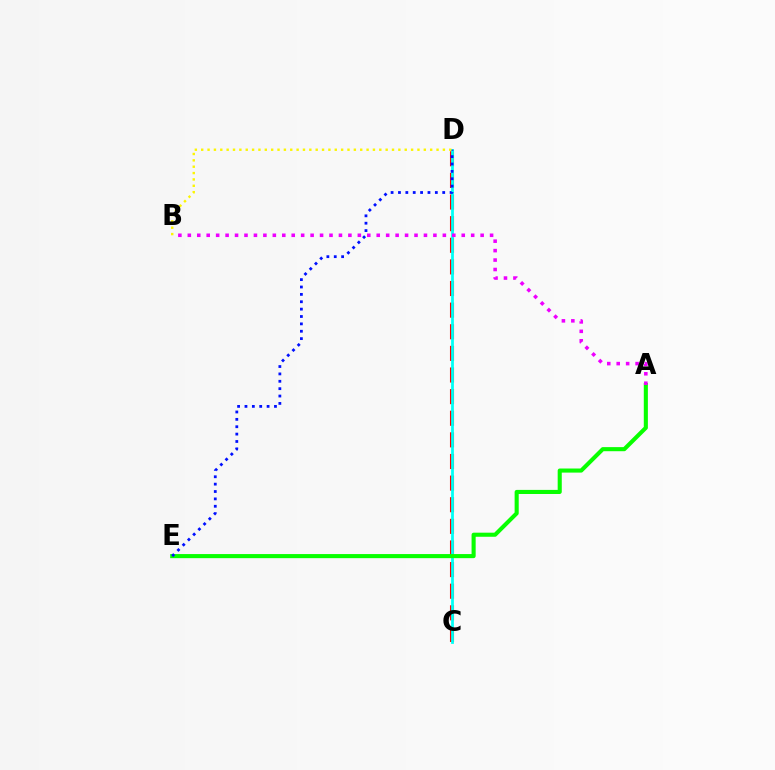{('C', 'D'): [{'color': '#ff0000', 'line_style': 'dashed', 'thickness': 2.94}, {'color': '#00fff6', 'line_style': 'solid', 'thickness': 2.0}], ('A', 'E'): [{'color': '#08ff00', 'line_style': 'solid', 'thickness': 2.94}], ('D', 'E'): [{'color': '#0010ff', 'line_style': 'dotted', 'thickness': 2.0}], ('B', 'D'): [{'color': '#fcf500', 'line_style': 'dotted', 'thickness': 1.73}], ('A', 'B'): [{'color': '#ee00ff', 'line_style': 'dotted', 'thickness': 2.57}]}